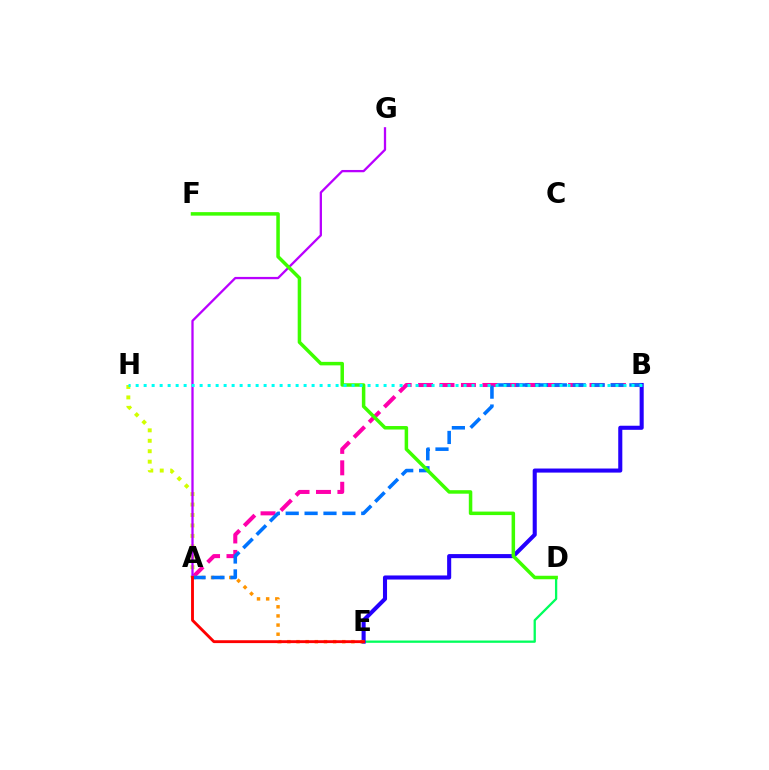{('D', 'E'): [{'color': '#00ff5c', 'line_style': 'solid', 'thickness': 1.65}], ('A', 'B'): [{'color': '#ff00ac', 'line_style': 'dashed', 'thickness': 2.91}, {'color': '#0074ff', 'line_style': 'dashed', 'thickness': 2.57}], ('B', 'E'): [{'color': '#2500ff', 'line_style': 'solid', 'thickness': 2.93}], ('A', 'H'): [{'color': '#d1ff00', 'line_style': 'dotted', 'thickness': 2.84}], ('A', 'E'): [{'color': '#ff9400', 'line_style': 'dotted', 'thickness': 2.48}, {'color': '#ff0000', 'line_style': 'solid', 'thickness': 2.06}], ('A', 'G'): [{'color': '#b900ff', 'line_style': 'solid', 'thickness': 1.65}], ('D', 'F'): [{'color': '#3dff00', 'line_style': 'solid', 'thickness': 2.52}], ('B', 'H'): [{'color': '#00fff6', 'line_style': 'dotted', 'thickness': 2.17}]}